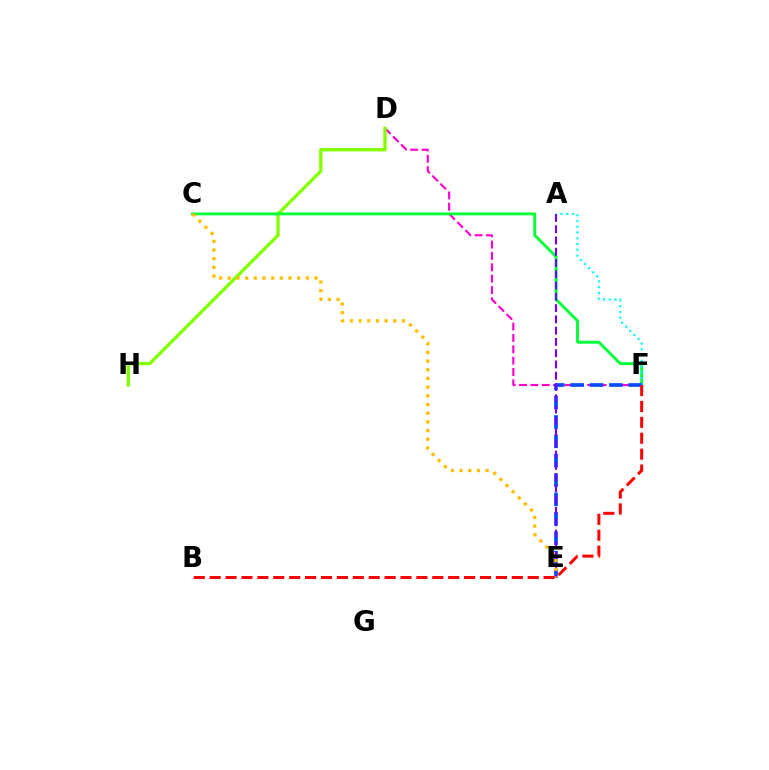{('D', 'F'): [{'color': '#ff00cf', 'line_style': 'dashed', 'thickness': 1.54}], ('D', 'H'): [{'color': '#84ff00', 'line_style': 'solid', 'thickness': 2.4}], ('C', 'F'): [{'color': '#00ff39', 'line_style': 'solid', 'thickness': 2.09}], ('A', 'F'): [{'color': '#00fff6', 'line_style': 'dotted', 'thickness': 1.57}], ('E', 'F'): [{'color': '#004bff', 'line_style': 'dashed', 'thickness': 2.63}], ('B', 'F'): [{'color': '#ff0000', 'line_style': 'dashed', 'thickness': 2.16}], ('A', 'E'): [{'color': '#7200ff', 'line_style': 'dashed', 'thickness': 1.53}], ('C', 'E'): [{'color': '#ffbd00', 'line_style': 'dotted', 'thickness': 2.36}]}